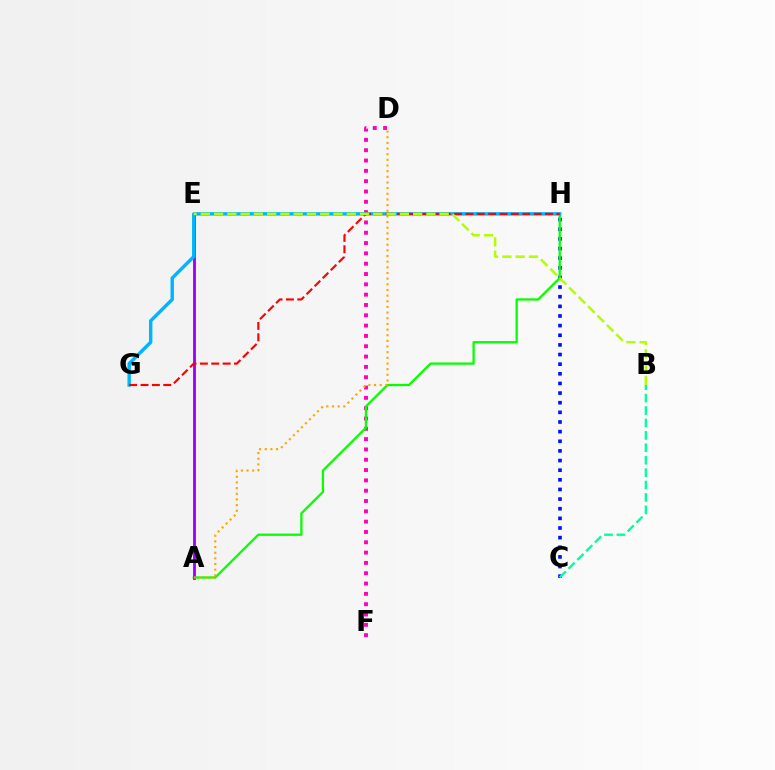{('C', 'H'): [{'color': '#0010ff', 'line_style': 'dotted', 'thickness': 2.62}], ('D', 'F'): [{'color': '#ff00bd', 'line_style': 'dotted', 'thickness': 2.8}], ('A', 'H'): [{'color': '#08ff00', 'line_style': 'solid', 'thickness': 1.65}], ('A', 'E'): [{'color': '#9b00ff', 'line_style': 'solid', 'thickness': 2.02}], ('A', 'D'): [{'color': '#ffa500', 'line_style': 'dotted', 'thickness': 1.54}], ('G', 'H'): [{'color': '#00b5ff', 'line_style': 'solid', 'thickness': 2.47}, {'color': '#ff0000', 'line_style': 'dashed', 'thickness': 1.54}], ('B', 'C'): [{'color': '#00ff9d', 'line_style': 'dashed', 'thickness': 1.69}], ('B', 'E'): [{'color': '#b3ff00', 'line_style': 'dashed', 'thickness': 1.8}]}